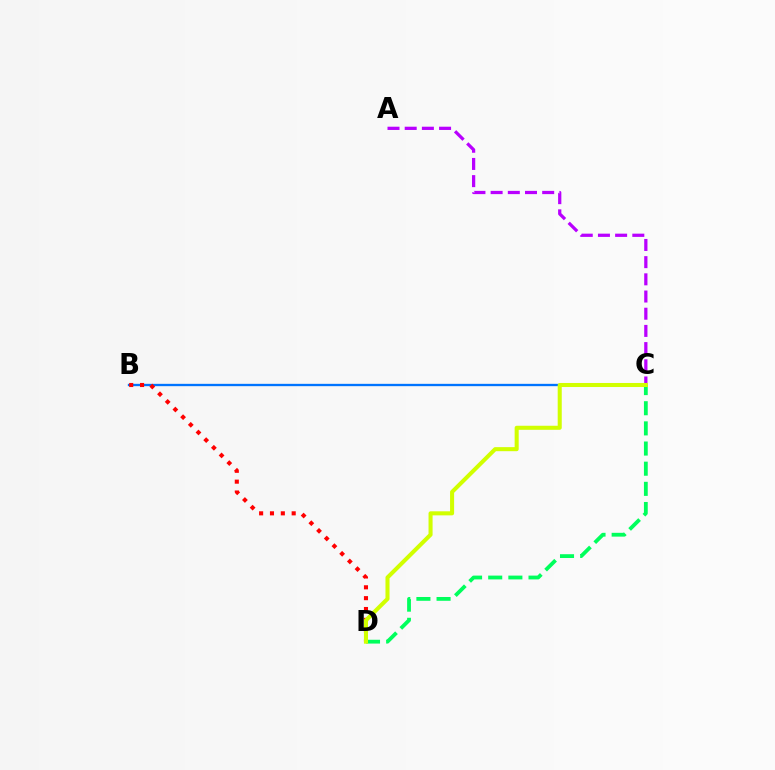{('B', 'C'): [{'color': '#0074ff', 'line_style': 'solid', 'thickness': 1.68}], ('B', 'D'): [{'color': '#ff0000', 'line_style': 'dotted', 'thickness': 2.95}], ('A', 'C'): [{'color': '#b900ff', 'line_style': 'dashed', 'thickness': 2.34}], ('C', 'D'): [{'color': '#00ff5c', 'line_style': 'dashed', 'thickness': 2.74}, {'color': '#d1ff00', 'line_style': 'solid', 'thickness': 2.92}]}